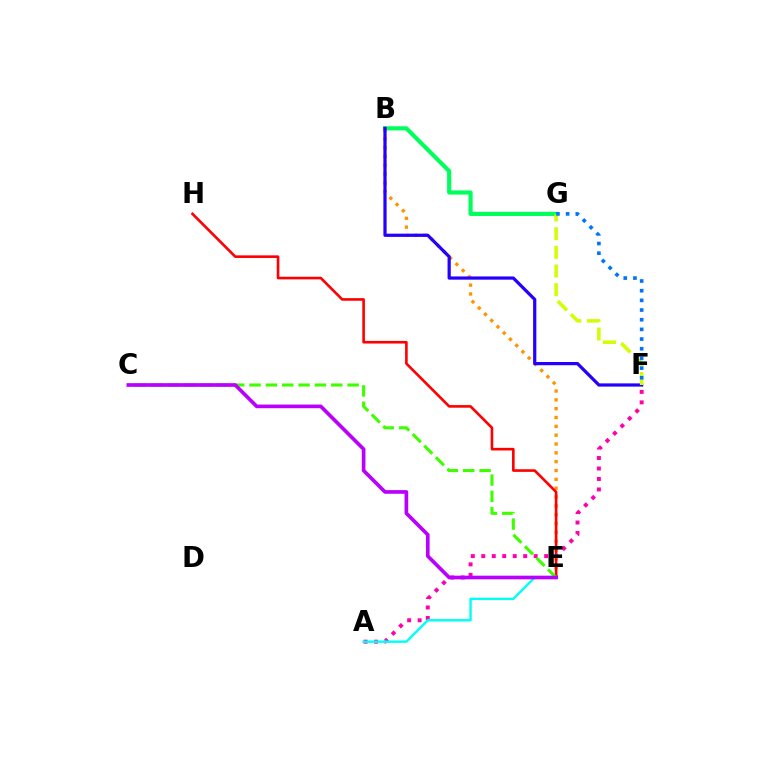{('B', 'G'): [{'color': '#00ff5c', 'line_style': 'solid', 'thickness': 3.0}], ('B', 'E'): [{'color': '#ff9400', 'line_style': 'dotted', 'thickness': 2.4}], ('E', 'H'): [{'color': '#ff0000', 'line_style': 'solid', 'thickness': 1.89}], ('B', 'F'): [{'color': '#2500ff', 'line_style': 'solid', 'thickness': 2.32}], ('A', 'F'): [{'color': '#ff00ac', 'line_style': 'dotted', 'thickness': 2.85}], ('A', 'E'): [{'color': '#00fff6', 'line_style': 'solid', 'thickness': 1.73}], ('C', 'E'): [{'color': '#3dff00', 'line_style': 'dashed', 'thickness': 2.22}, {'color': '#b900ff', 'line_style': 'solid', 'thickness': 2.64}], ('F', 'G'): [{'color': '#d1ff00', 'line_style': 'dashed', 'thickness': 2.54}, {'color': '#0074ff', 'line_style': 'dotted', 'thickness': 2.63}]}